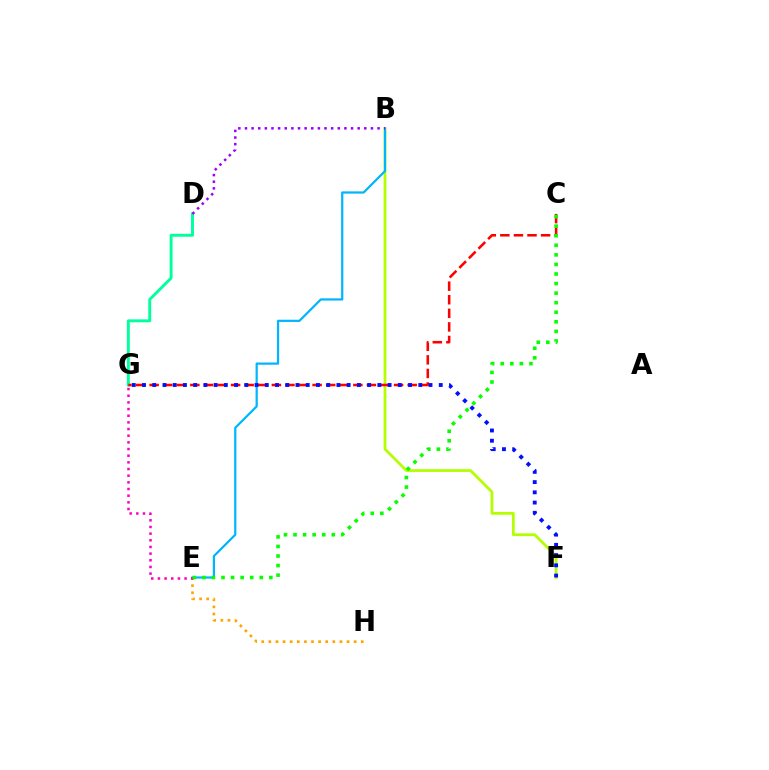{('B', 'F'): [{'color': '#b3ff00', 'line_style': 'solid', 'thickness': 2.0}], ('E', 'H'): [{'color': '#ffa500', 'line_style': 'dotted', 'thickness': 1.93}], ('D', 'G'): [{'color': '#00ff9d', 'line_style': 'solid', 'thickness': 2.11}], ('C', 'G'): [{'color': '#ff0000', 'line_style': 'dashed', 'thickness': 1.85}], ('B', 'E'): [{'color': '#00b5ff', 'line_style': 'solid', 'thickness': 1.6}], ('E', 'G'): [{'color': '#ff00bd', 'line_style': 'dotted', 'thickness': 1.81}], ('B', 'D'): [{'color': '#9b00ff', 'line_style': 'dotted', 'thickness': 1.8}], ('C', 'E'): [{'color': '#08ff00', 'line_style': 'dotted', 'thickness': 2.6}], ('F', 'G'): [{'color': '#0010ff', 'line_style': 'dotted', 'thickness': 2.78}]}